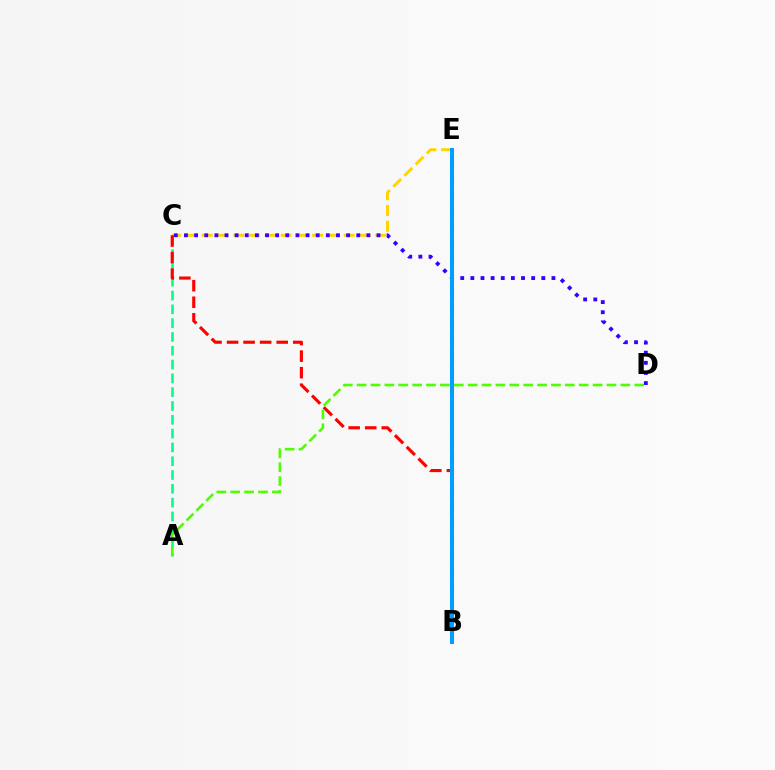{('C', 'E'): [{'color': '#ffd500', 'line_style': 'dashed', 'thickness': 2.14}], ('A', 'C'): [{'color': '#00ff86', 'line_style': 'dashed', 'thickness': 1.88}], ('B', 'E'): [{'color': '#ff00ed', 'line_style': 'dashed', 'thickness': 2.22}, {'color': '#009eff', 'line_style': 'solid', 'thickness': 2.89}], ('C', 'D'): [{'color': '#3700ff', 'line_style': 'dotted', 'thickness': 2.75}], ('B', 'C'): [{'color': '#ff0000', 'line_style': 'dashed', 'thickness': 2.25}], ('A', 'D'): [{'color': '#4fff00', 'line_style': 'dashed', 'thickness': 1.89}]}